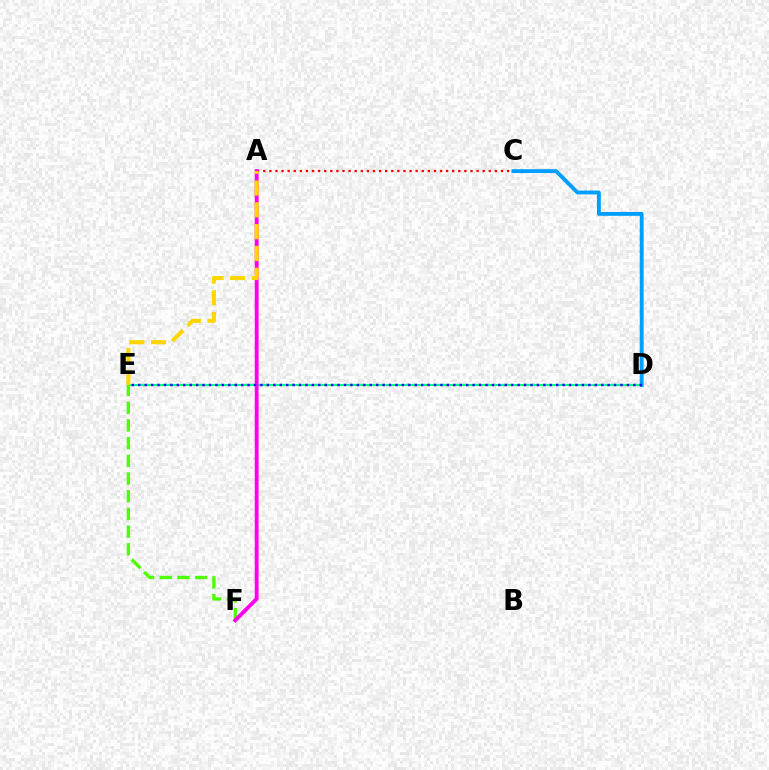{('D', 'E'): [{'color': '#00ff86', 'line_style': 'solid', 'thickness': 1.57}, {'color': '#3700ff', 'line_style': 'dotted', 'thickness': 1.75}], ('E', 'F'): [{'color': '#4fff00', 'line_style': 'dashed', 'thickness': 2.4}], ('A', 'C'): [{'color': '#ff0000', 'line_style': 'dotted', 'thickness': 1.66}], ('C', 'D'): [{'color': '#009eff', 'line_style': 'solid', 'thickness': 2.78}], ('A', 'F'): [{'color': '#ff00ed', 'line_style': 'solid', 'thickness': 2.78}], ('A', 'E'): [{'color': '#ffd500', 'line_style': 'dashed', 'thickness': 2.96}]}